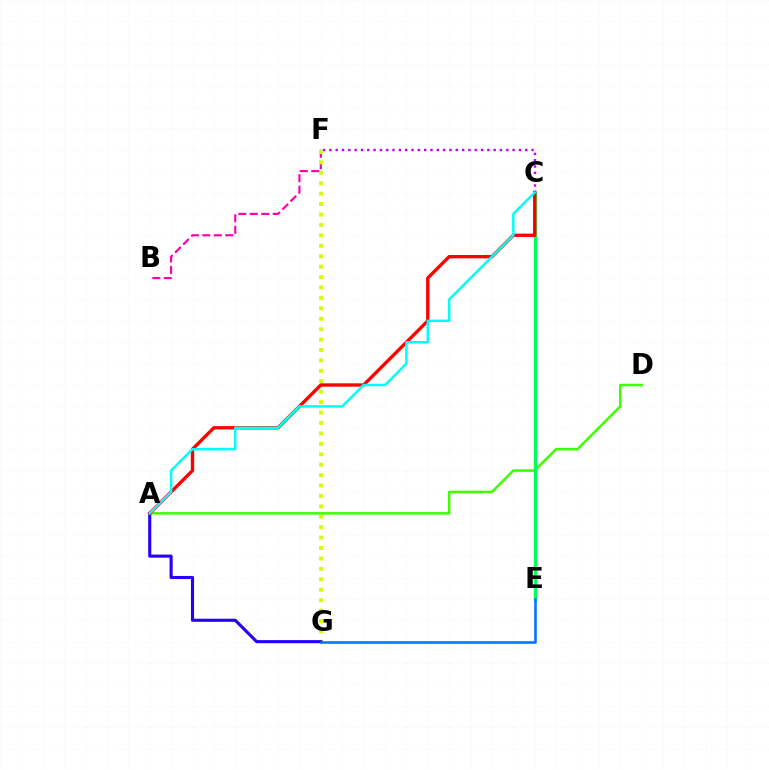{('C', 'E'): [{'color': '#ff9400', 'line_style': 'dashed', 'thickness': 2.17}, {'color': '#00ff5c', 'line_style': 'solid', 'thickness': 2.44}], ('B', 'F'): [{'color': '#ff00ac', 'line_style': 'dashed', 'thickness': 1.56}], ('A', 'D'): [{'color': '#3dff00', 'line_style': 'solid', 'thickness': 1.82}], ('F', 'G'): [{'color': '#d1ff00', 'line_style': 'dotted', 'thickness': 2.83}], ('A', 'G'): [{'color': '#2500ff', 'line_style': 'solid', 'thickness': 2.24}], ('A', 'C'): [{'color': '#ff0000', 'line_style': 'solid', 'thickness': 2.41}, {'color': '#00fff6', 'line_style': 'solid', 'thickness': 1.78}], ('C', 'F'): [{'color': '#b900ff', 'line_style': 'dotted', 'thickness': 1.72}], ('E', 'G'): [{'color': '#0074ff', 'line_style': 'solid', 'thickness': 1.86}]}